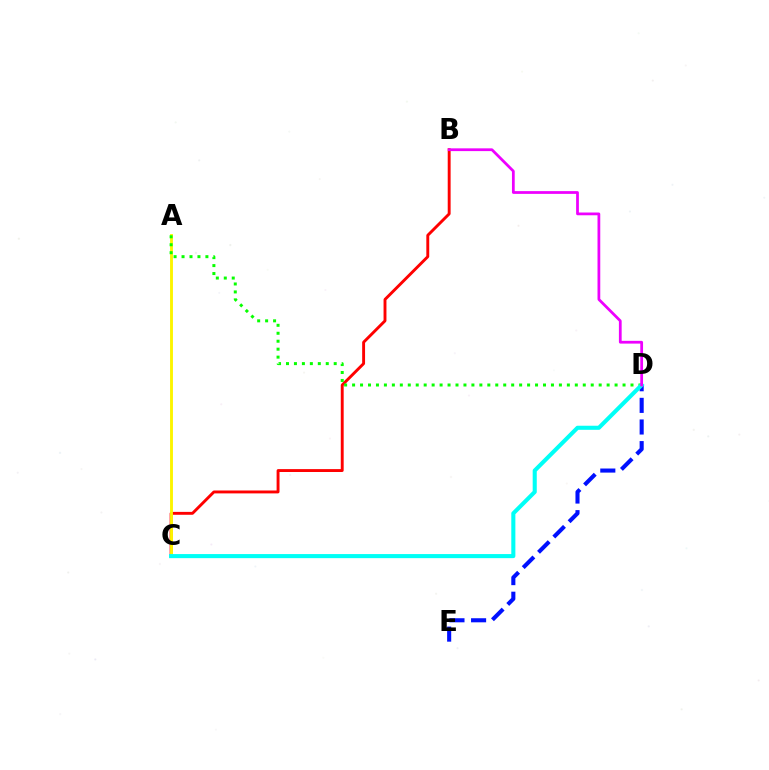{('B', 'C'): [{'color': '#ff0000', 'line_style': 'solid', 'thickness': 2.09}], ('D', 'E'): [{'color': '#0010ff', 'line_style': 'dashed', 'thickness': 2.94}], ('A', 'C'): [{'color': '#fcf500', 'line_style': 'solid', 'thickness': 2.08}], ('A', 'D'): [{'color': '#08ff00', 'line_style': 'dotted', 'thickness': 2.16}], ('C', 'D'): [{'color': '#00fff6', 'line_style': 'solid', 'thickness': 2.94}], ('B', 'D'): [{'color': '#ee00ff', 'line_style': 'solid', 'thickness': 1.98}]}